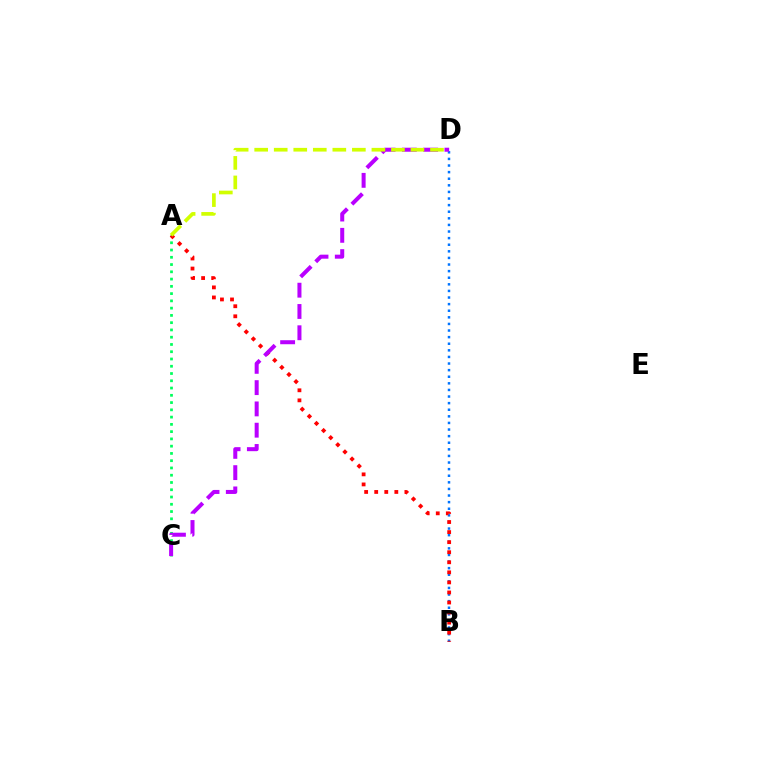{('A', 'C'): [{'color': '#00ff5c', 'line_style': 'dotted', 'thickness': 1.97}], ('B', 'D'): [{'color': '#0074ff', 'line_style': 'dotted', 'thickness': 1.79}], ('A', 'B'): [{'color': '#ff0000', 'line_style': 'dotted', 'thickness': 2.73}], ('C', 'D'): [{'color': '#b900ff', 'line_style': 'dashed', 'thickness': 2.89}], ('A', 'D'): [{'color': '#d1ff00', 'line_style': 'dashed', 'thickness': 2.65}]}